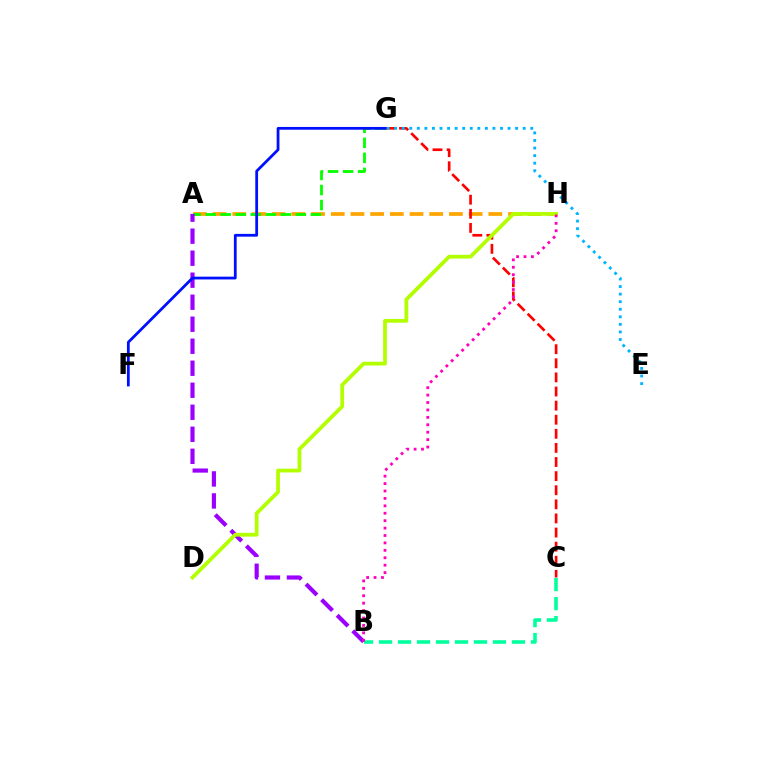{('A', 'H'): [{'color': '#ffa500', 'line_style': 'dashed', 'thickness': 2.68}], ('C', 'G'): [{'color': '#ff0000', 'line_style': 'dashed', 'thickness': 1.92}], ('A', 'G'): [{'color': '#08ff00', 'line_style': 'dashed', 'thickness': 2.04}], ('A', 'B'): [{'color': '#9b00ff', 'line_style': 'dashed', 'thickness': 2.99}], ('D', 'H'): [{'color': '#b3ff00', 'line_style': 'solid', 'thickness': 2.7}], ('E', 'G'): [{'color': '#00b5ff', 'line_style': 'dotted', 'thickness': 2.05}], ('F', 'G'): [{'color': '#0010ff', 'line_style': 'solid', 'thickness': 2.0}], ('B', 'C'): [{'color': '#00ff9d', 'line_style': 'dashed', 'thickness': 2.58}], ('B', 'H'): [{'color': '#ff00bd', 'line_style': 'dotted', 'thickness': 2.02}]}